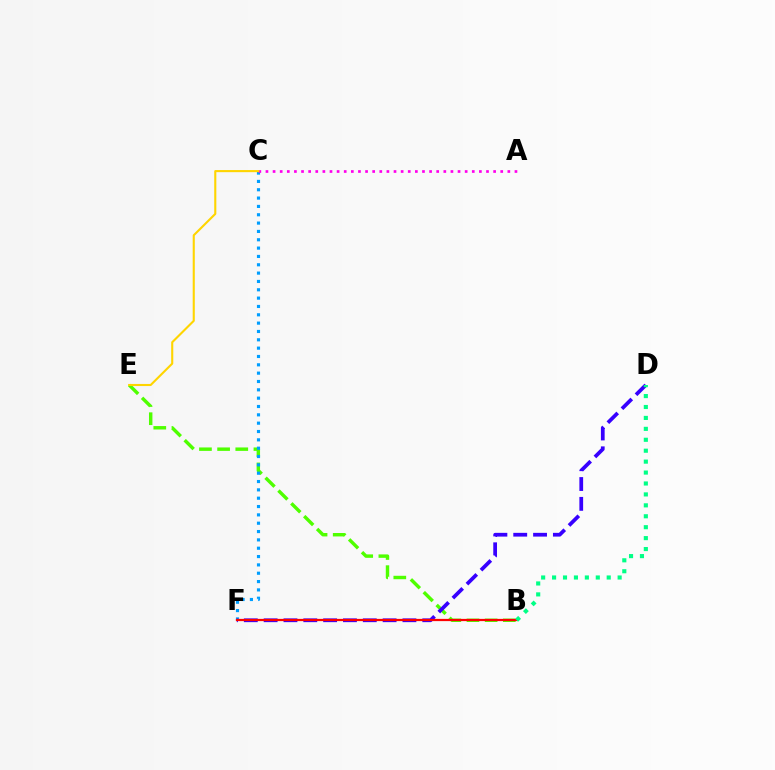{('B', 'E'): [{'color': '#4fff00', 'line_style': 'dashed', 'thickness': 2.47}], ('C', 'F'): [{'color': '#009eff', 'line_style': 'dotted', 'thickness': 2.27}], ('D', 'F'): [{'color': '#3700ff', 'line_style': 'dashed', 'thickness': 2.69}], ('A', 'C'): [{'color': '#ff00ed', 'line_style': 'dotted', 'thickness': 1.93}], ('B', 'F'): [{'color': '#ff0000', 'line_style': 'solid', 'thickness': 1.61}], ('B', 'D'): [{'color': '#00ff86', 'line_style': 'dotted', 'thickness': 2.97}], ('C', 'E'): [{'color': '#ffd500', 'line_style': 'solid', 'thickness': 1.51}]}